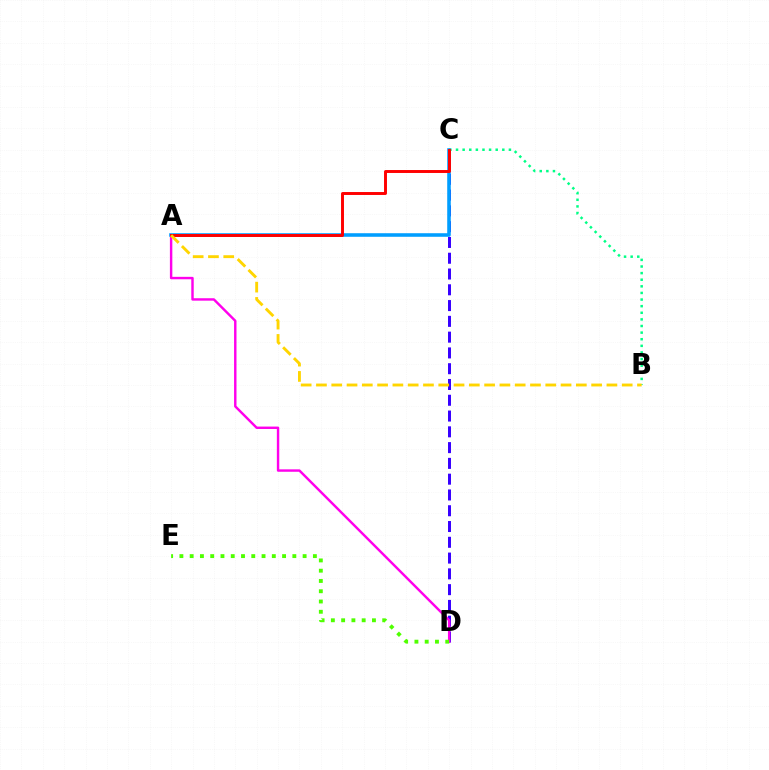{('B', 'C'): [{'color': '#00ff86', 'line_style': 'dotted', 'thickness': 1.8}], ('C', 'D'): [{'color': '#3700ff', 'line_style': 'dashed', 'thickness': 2.14}], ('A', 'D'): [{'color': '#ff00ed', 'line_style': 'solid', 'thickness': 1.75}], ('A', 'C'): [{'color': '#009eff', 'line_style': 'solid', 'thickness': 2.57}, {'color': '#ff0000', 'line_style': 'solid', 'thickness': 2.12}], ('D', 'E'): [{'color': '#4fff00', 'line_style': 'dotted', 'thickness': 2.79}], ('A', 'B'): [{'color': '#ffd500', 'line_style': 'dashed', 'thickness': 2.08}]}